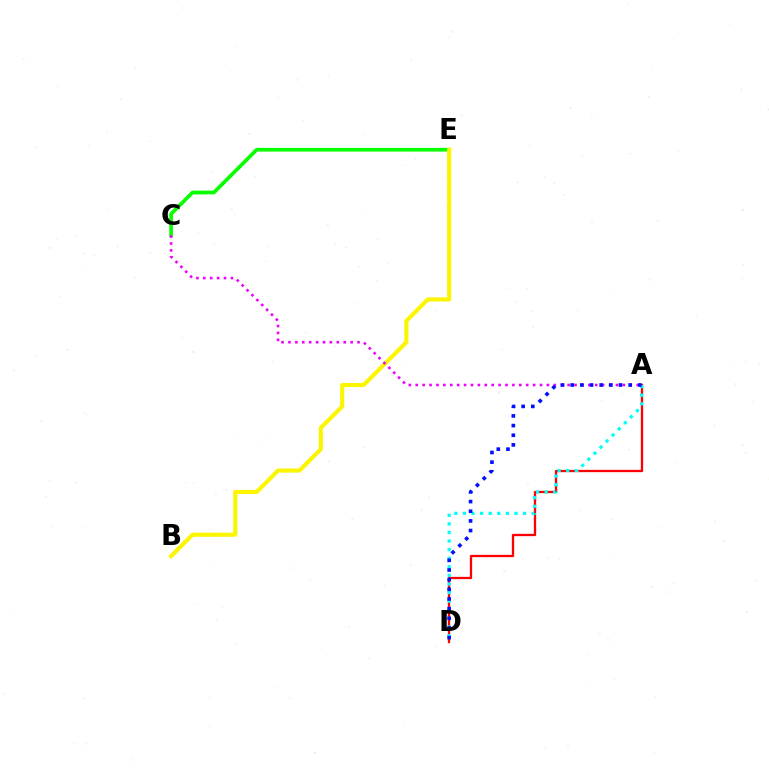{('C', 'E'): [{'color': '#08ff00', 'line_style': 'solid', 'thickness': 2.66}], ('A', 'D'): [{'color': '#ff0000', 'line_style': 'solid', 'thickness': 1.65}, {'color': '#00fff6', 'line_style': 'dotted', 'thickness': 2.33}, {'color': '#0010ff', 'line_style': 'dotted', 'thickness': 2.62}], ('B', 'E'): [{'color': '#fcf500', 'line_style': 'solid', 'thickness': 2.97}], ('A', 'C'): [{'color': '#ee00ff', 'line_style': 'dotted', 'thickness': 1.88}]}